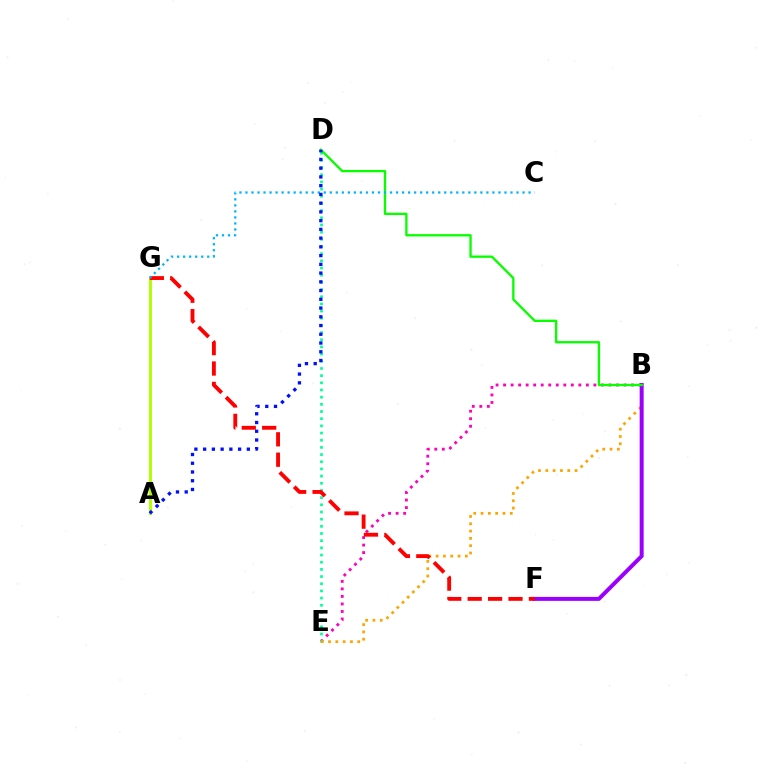{('B', 'E'): [{'color': '#ff00bd', 'line_style': 'dotted', 'thickness': 2.05}, {'color': '#ffa500', 'line_style': 'dotted', 'thickness': 1.99}], ('D', 'E'): [{'color': '#00ff9d', 'line_style': 'dotted', 'thickness': 1.95}], ('A', 'G'): [{'color': '#b3ff00', 'line_style': 'solid', 'thickness': 2.13}], ('B', 'F'): [{'color': '#9b00ff', 'line_style': 'solid', 'thickness': 2.86}], ('F', 'G'): [{'color': '#ff0000', 'line_style': 'dashed', 'thickness': 2.77}], ('B', 'D'): [{'color': '#08ff00', 'line_style': 'solid', 'thickness': 1.68}], ('C', 'G'): [{'color': '#00b5ff', 'line_style': 'dotted', 'thickness': 1.64}], ('A', 'D'): [{'color': '#0010ff', 'line_style': 'dotted', 'thickness': 2.38}]}